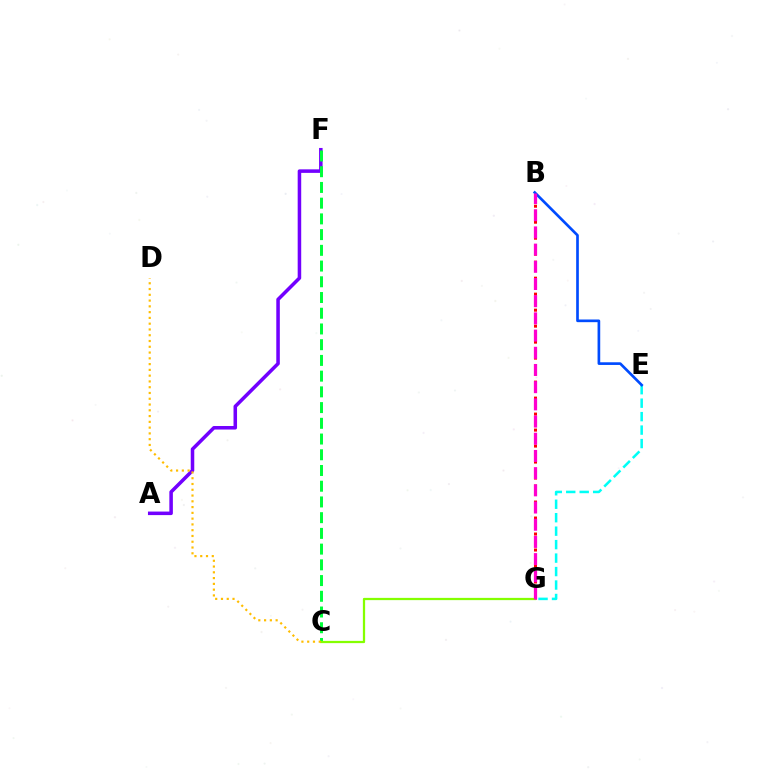{('B', 'G'): [{'color': '#ff0000', 'line_style': 'dotted', 'thickness': 2.17}, {'color': '#ff00cf', 'line_style': 'dashed', 'thickness': 2.34}], ('E', 'G'): [{'color': '#00fff6', 'line_style': 'dashed', 'thickness': 1.83}], ('A', 'F'): [{'color': '#7200ff', 'line_style': 'solid', 'thickness': 2.54}], ('C', 'F'): [{'color': '#00ff39', 'line_style': 'dashed', 'thickness': 2.14}], ('B', 'E'): [{'color': '#004bff', 'line_style': 'solid', 'thickness': 1.92}], ('C', 'G'): [{'color': '#84ff00', 'line_style': 'solid', 'thickness': 1.62}], ('C', 'D'): [{'color': '#ffbd00', 'line_style': 'dotted', 'thickness': 1.57}]}